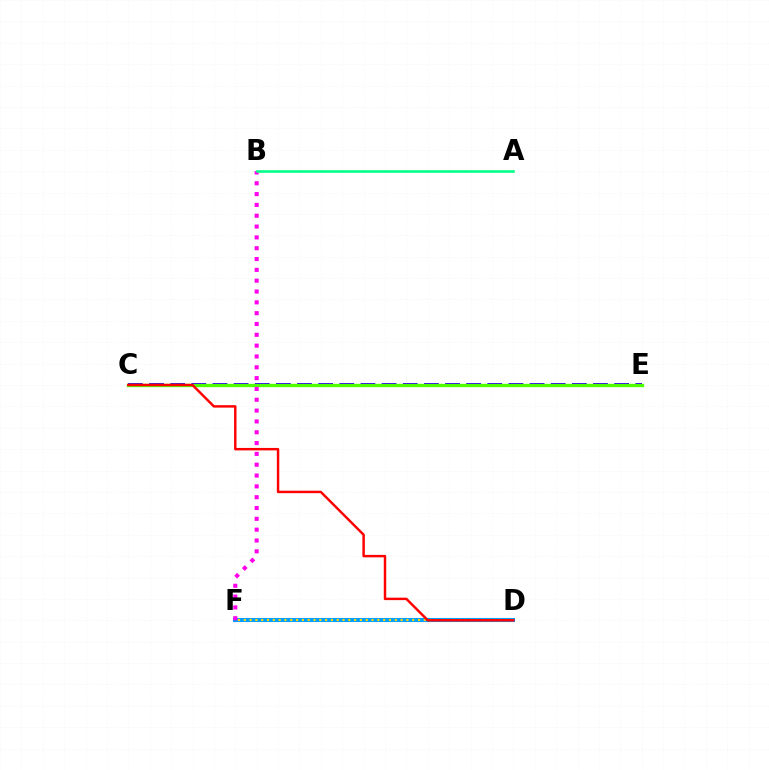{('C', 'E'): [{'color': '#3700ff', 'line_style': 'dashed', 'thickness': 2.87}, {'color': '#4fff00', 'line_style': 'solid', 'thickness': 2.4}], ('D', 'F'): [{'color': '#009eff', 'line_style': 'solid', 'thickness': 2.92}, {'color': '#ffd500', 'line_style': 'dotted', 'thickness': 1.58}], ('B', 'F'): [{'color': '#ff00ed', 'line_style': 'dotted', 'thickness': 2.94}], ('C', 'D'): [{'color': '#ff0000', 'line_style': 'solid', 'thickness': 1.77}], ('A', 'B'): [{'color': '#00ff86', 'line_style': 'solid', 'thickness': 1.85}]}